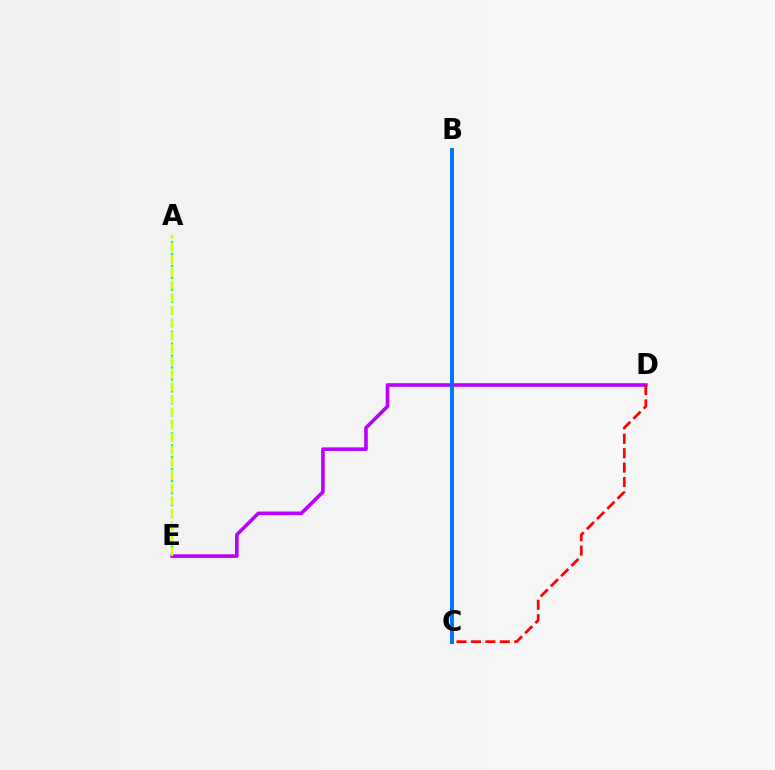{('D', 'E'): [{'color': '#b900ff', 'line_style': 'solid', 'thickness': 2.59}], ('A', 'E'): [{'color': '#00ff5c', 'line_style': 'dotted', 'thickness': 1.62}, {'color': '#d1ff00', 'line_style': 'dashed', 'thickness': 1.72}], ('B', 'C'): [{'color': '#0074ff', 'line_style': 'solid', 'thickness': 2.85}], ('C', 'D'): [{'color': '#ff0000', 'line_style': 'dashed', 'thickness': 1.96}]}